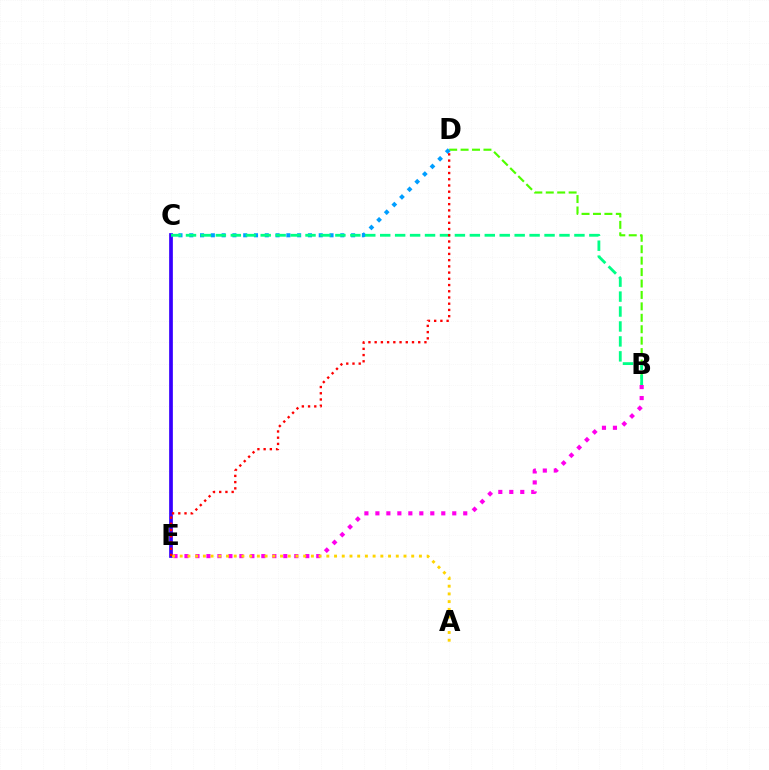{('B', 'D'): [{'color': '#4fff00', 'line_style': 'dashed', 'thickness': 1.55}], ('B', 'E'): [{'color': '#ff00ed', 'line_style': 'dotted', 'thickness': 2.98}], ('C', 'E'): [{'color': '#3700ff', 'line_style': 'solid', 'thickness': 2.67}], ('C', 'D'): [{'color': '#009eff', 'line_style': 'dotted', 'thickness': 2.93}], ('A', 'E'): [{'color': '#ffd500', 'line_style': 'dotted', 'thickness': 2.1}], ('B', 'C'): [{'color': '#00ff86', 'line_style': 'dashed', 'thickness': 2.03}], ('D', 'E'): [{'color': '#ff0000', 'line_style': 'dotted', 'thickness': 1.69}]}